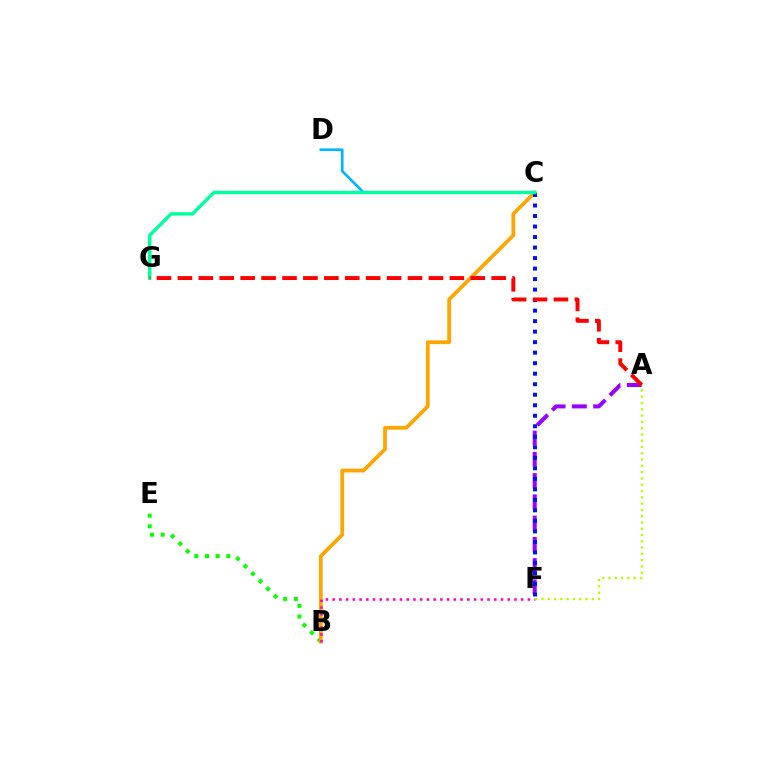{('B', 'E'): [{'color': '#08ff00', 'line_style': 'dotted', 'thickness': 2.89}], ('B', 'C'): [{'color': '#ffa500', 'line_style': 'solid', 'thickness': 2.71}], ('A', 'F'): [{'color': '#9b00ff', 'line_style': 'dashed', 'thickness': 2.89}, {'color': '#b3ff00', 'line_style': 'dotted', 'thickness': 1.71}], ('C', 'F'): [{'color': '#0010ff', 'line_style': 'dotted', 'thickness': 2.86}], ('B', 'F'): [{'color': '#ff00bd', 'line_style': 'dotted', 'thickness': 1.83}], ('C', 'D'): [{'color': '#00b5ff', 'line_style': 'solid', 'thickness': 1.91}], ('C', 'G'): [{'color': '#00ff9d', 'line_style': 'solid', 'thickness': 2.46}], ('A', 'G'): [{'color': '#ff0000', 'line_style': 'dashed', 'thickness': 2.84}]}